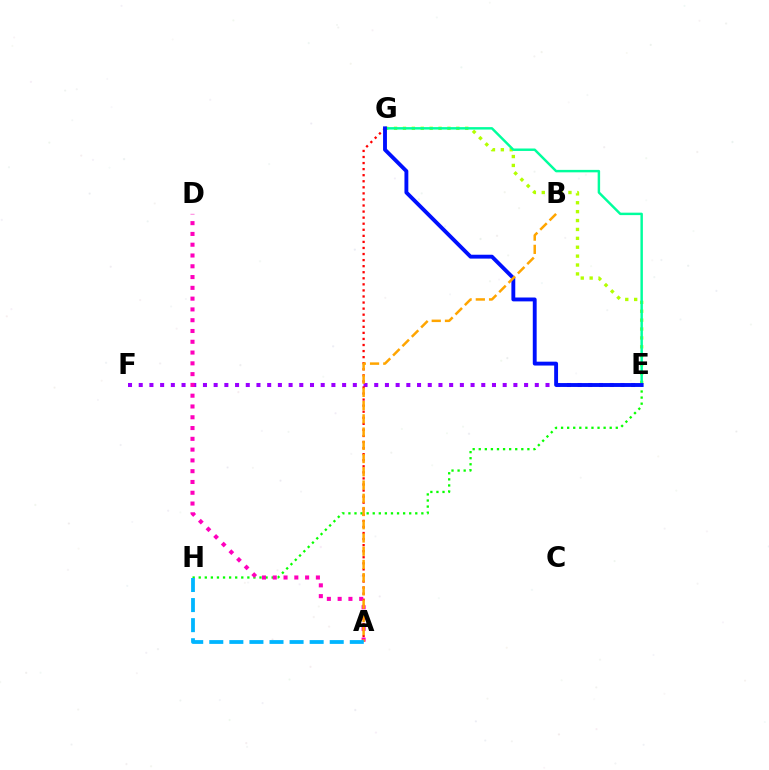{('E', 'H'): [{'color': '#08ff00', 'line_style': 'dotted', 'thickness': 1.65}], ('E', 'F'): [{'color': '#9b00ff', 'line_style': 'dotted', 'thickness': 2.91}], ('E', 'G'): [{'color': '#b3ff00', 'line_style': 'dotted', 'thickness': 2.42}, {'color': '#00ff9d', 'line_style': 'solid', 'thickness': 1.76}, {'color': '#0010ff', 'line_style': 'solid', 'thickness': 2.79}], ('A', 'G'): [{'color': '#ff0000', 'line_style': 'dotted', 'thickness': 1.65}], ('A', 'D'): [{'color': '#ff00bd', 'line_style': 'dotted', 'thickness': 2.93}], ('A', 'B'): [{'color': '#ffa500', 'line_style': 'dashed', 'thickness': 1.8}], ('A', 'H'): [{'color': '#00b5ff', 'line_style': 'dashed', 'thickness': 2.73}]}